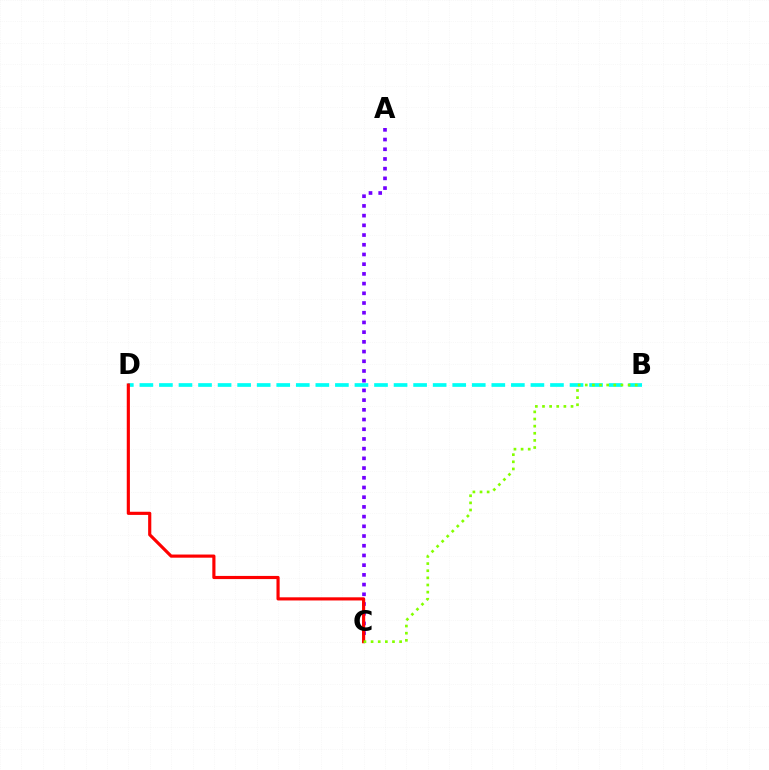{('B', 'D'): [{'color': '#00fff6', 'line_style': 'dashed', 'thickness': 2.66}], ('A', 'C'): [{'color': '#7200ff', 'line_style': 'dotted', 'thickness': 2.64}], ('C', 'D'): [{'color': '#ff0000', 'line_style': 'solid', 'thickness': 2.27}], ('B', 'C'): [{'color': '#84ff00', 'line_style': 'dotted', 'thickness': 1.94}]}